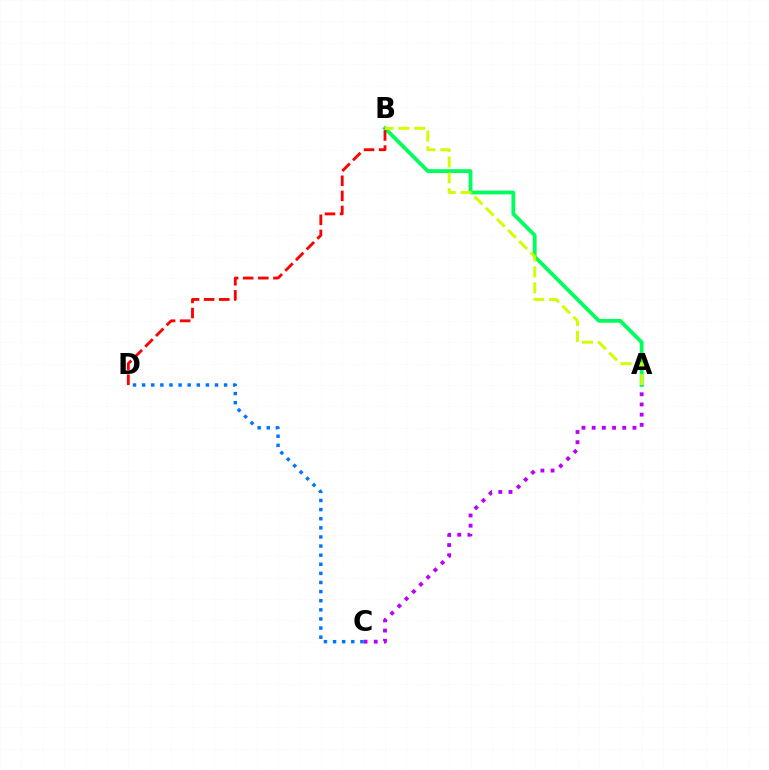{('A', 'C'): [{'color': '#b900ff', 'line_style': 'dotted', 'thickness': 2.77}], ('A', 'B'): [{'color': '#00ff5c', 'line_style': 'solid', 'thickness': 2.74}, {'color': '#d1ff00', 'line_style': 'dashed', 'thickness': 2.14}], ('C', 'D'): [{'color': '#0074ff', 'line_style': 'dotted', 'thickness': 2.48}], ('B', 'D'): [{'color': '#ff0000', 'line_style': 'dashed', 'thickness': 2.05}]}